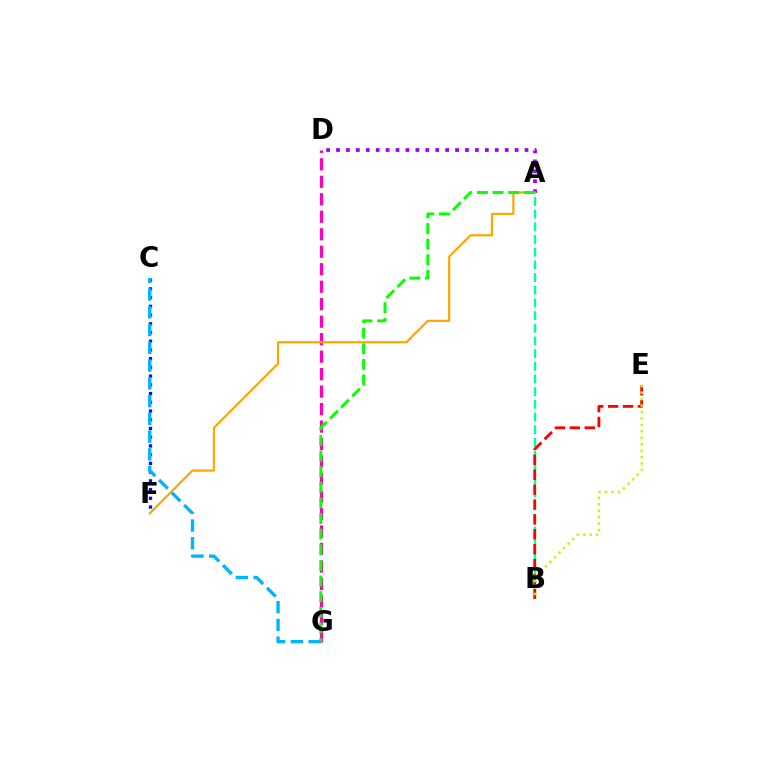{('A', 'B'): [{'color': '#00ff9d', 'line_style': 'dashed', 'thickness': 1.72}], ('A', 'D'): [{'color': '#9b00ff', 'line_style': 'dotted', 'thickness': 2.7}], ('B', 'E'): [{'color': '#ff0000', 'line_style': 'dashed', 'thickness': 2.03}, {'color': '#b3ff00', 'line_style': 'dotted', 'thickness': 1.75}], ('C', 'F'): [{'color': '#0010ff', 'line_style': 'dotted', 'thickness': 2.37}], ('C', 'G'): [{'color': '#00b5ff', 'line_style': 'dashed', 'thickness': 2.41}], ('D', 'G'): [{'color': '#ff00bd', 'line_style': 'dashed', 'thickness': 2.38}], ('A', 'F'): [{'color': '#ffa500', 'line_style': 'solid', 'thickness': 1.57}], ('A', 'G'): [{'color': '#08ff00', 'line_style': 'dashed', 'thickness': 2.12}]}